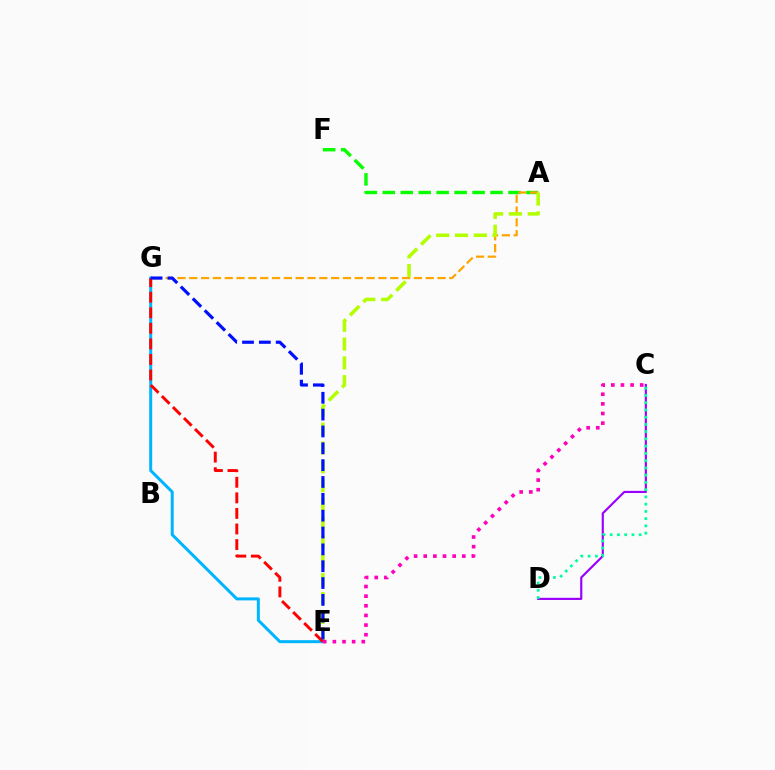{('A', 'F'): [{'color': '#08ff00', 'line_style': 'dashed', 'thickness': 2.44}], ('E', 'G'): [{'color': '#00b5ff', 'line_style': 'solid', 'thickness': 2.16}, {'color': '#ff0000', 'line_style': 'dashed', 'thickness': 2.11}, {'color': '#0010ff', 'line_style': 'dashed', 'thickness': 2.29}], ('A', 'G'): [{'color': '#ffa500', 'line_style': 'dashed', 'thickness': 1.61}], ('C', 'D'): [{'color': '#9b00ff', 'line_style': 'solid', 'thickness': 1.55}, {'color': '#00ff9d', 'line_style': 'dotted', 'thickness': 1.97}], ('A', 'E'): [{'color': '#b3ff00', 'line_style': 'dashed', 'thickness': 2.56}], ('C', 'E'): [{'color': '#ff00bd', 'line_style': 'dotted', 'thickness': 2.62}]}